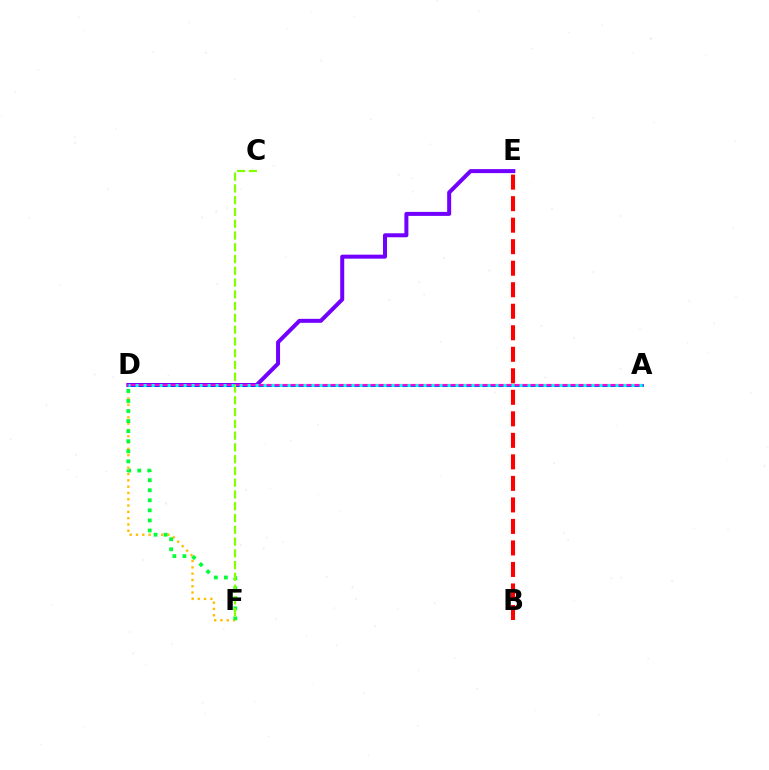{('D', 'E'): [{'color': '#7200ff', 'line_style': 'solid', 'thickness': 2.88}], ('D', 'F'): [{'color': '#ffbd00', 'line_style': 'dotted', 'thickness': 1.71}, {'color': '#00ff39', 'line_style': 'dotted', 'thickness': 2.73}], ('A', 'D'): [{'color': '#004bff', 'line_style': 'solid', 'thickness': 2.01}, {'color': '#ff00cf', 'line_style': 'solid', 'thickness': 1.56}, {'color': '#00fff6', 'line_style': 'dotted', 'thickness': 2.17}], ('C', 'F'): [{'color': '#84ff00', 'line_style': 'dashed', 'thickness': 1.6}], ('B', 'E'): [{'color': '#ff0000', 'line_style': 'dashed', 'thickness': 2.92}]}